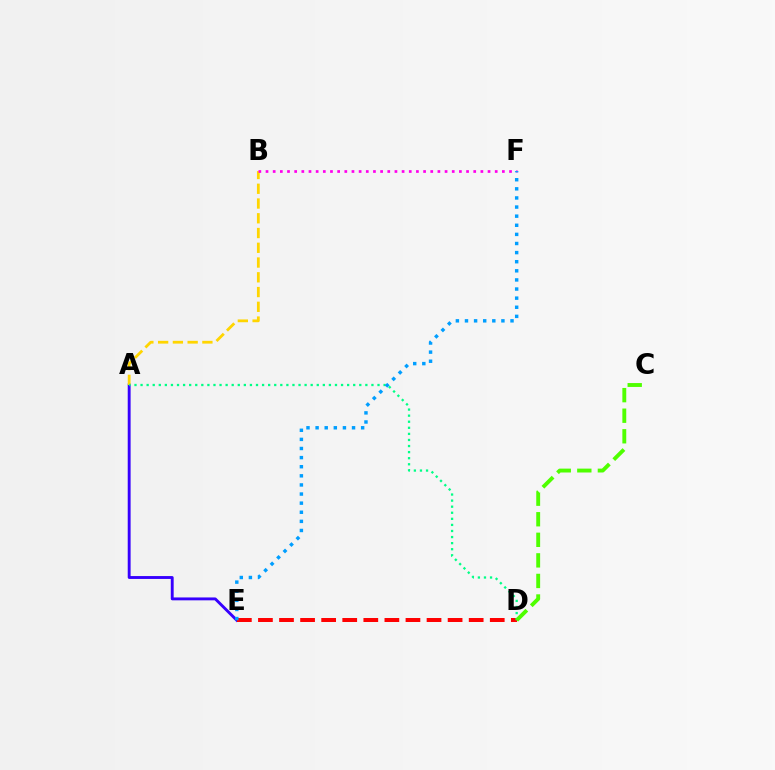{('A', 'E'): [{'color': '#3700ff', 'line_style': 'solid', 'thickness': 2.08}], ('A', 'B'): [{'color': '#ffd500', 'line_style': 'dashed', 'thickness': 2.0}], ('D', 'E'): [{'color': '#ff0000', 'line_style': 'dashed', 'thickness': 2.86}], ('B', 'F'): [{'color': '#ff00ed', 'line_style': 'dotted', 'thickness': 1.95}], ('A', 'D'): [{'color': '#00ff86', 'line_style': 'dotted', 'thickness': 1.65}], ('C', 'D'): [{'color': '#4fff00', 'line_style': 'dashed', 'thickness': 2.79}], ('E', 'F'): [{'color': '#009eff', 'line_style': 'dotted', 'thickness': 2.47}]}